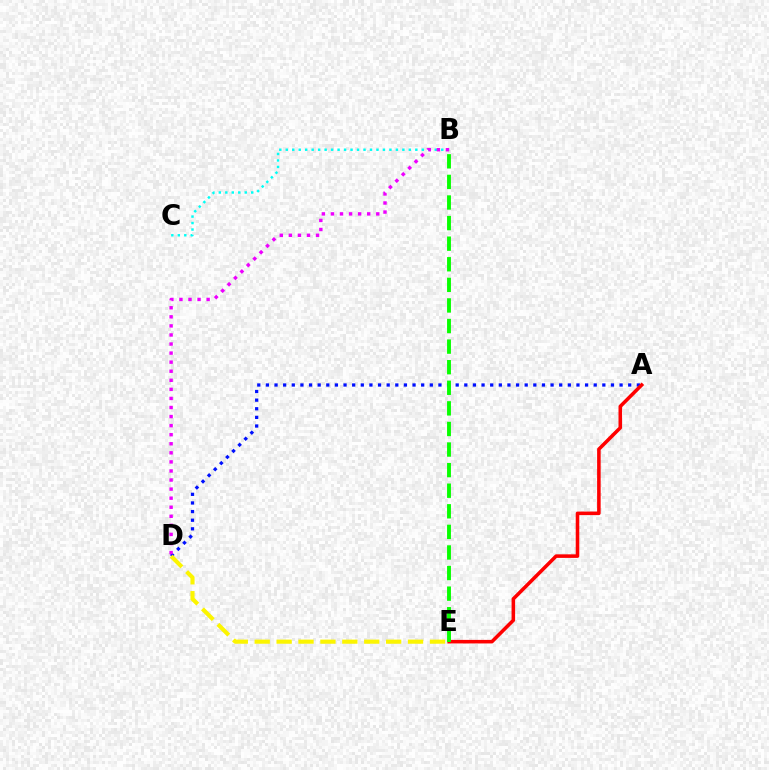{('B', 'C'): [{'color': '#00fff6', 'line_style': 'dotted', 'thickness': 1.76}], ('A', 'D'): [{'color': '#0010ff', 'line_style': 'dotted', 'thickness': 2.34}], ('A', 'E'): [{'color': '#ff0000', 'line_style': 'solid', 'thickness': 2.56}], ('B', 'E'): [{'color': '#08ff00', 'line_style': 'dashed', 'thickness': 2.8}], ('D', 'E'): [{'color': '#fcf500', 'line_style': 'dashed', 'thickness': 2.98}], ('B', 'D'): [{'color': '#ee00ff', 'line_style': 'dotted', 'thickness': 2.46}]}